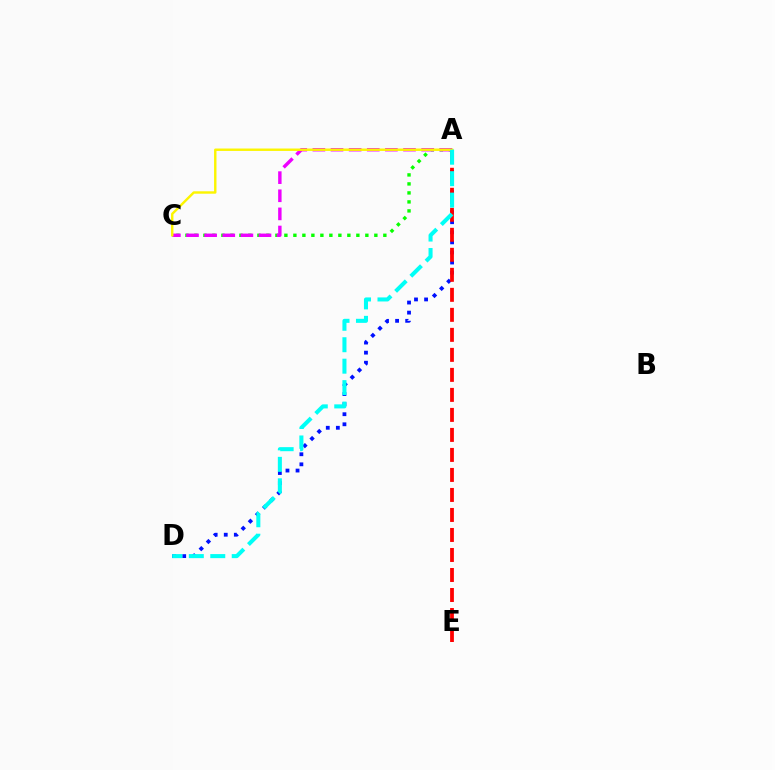{('A', 'D'): [{'color': '#0010ff', 'line_style': 'dotted', 'thickness': 2.74}, {'color': '#00fff6', 'line_style': 'dashed', 'thickness': 2.91}], ('A', 'C'): [{'color': '#08ff00', 'line_style': 'dotted', 'thickness': 2.44}, {'color': '#ee00ff', 'line_style': 'dashed', 'thickness': 2.46}, {'color': '#fcf500', 'line_style': 'solid', 'thickness': 1.74}], ('A', 'E'): [{'color': '#ff0000', 'line_style': 'dashed', 'thickness': 2.72}]}